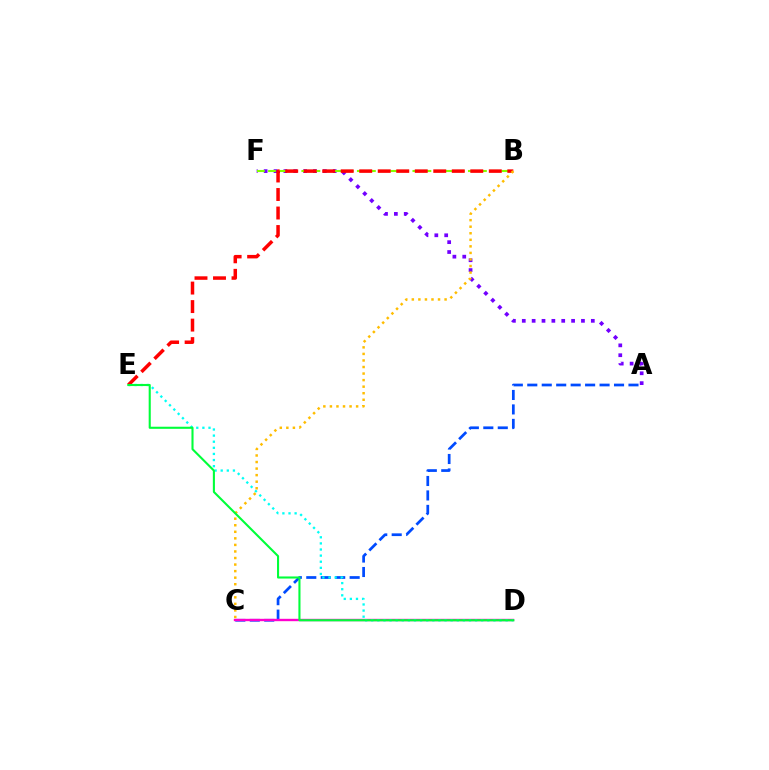{('A', 'C'): [{'color': '#004bff', 'line_style': 'dashed', 'thickness': 1.96}], ('A', 'F'): [{'color': '#7200ff', 'line_style': 'dotted', 'thickness': 2.68}], ('B', 'F'): [{'color': '#84ff00', 'line_style': 'dashed', 'thickness': 1.51}], ('C', 'D'): [{'color': '#ff00cf', 'line_style': 'solid', 'thickness': 1.71}], ('D', 'E'): [{'color': '#00fff6', 'line_style': 'dotted', 'thickness': 1.66}, {'color': '#00ff39', 'line_style': 'solid', 'thickness': 1.51}], ('B', 'E'): [{'color': '#ff0000', 'line_style': 'dashed', 'thickness': 2.51}], ('B', 'C'): [{'color': '#ffbd00', 'line_style': 'dotted', 'thickness': 1.78}]}